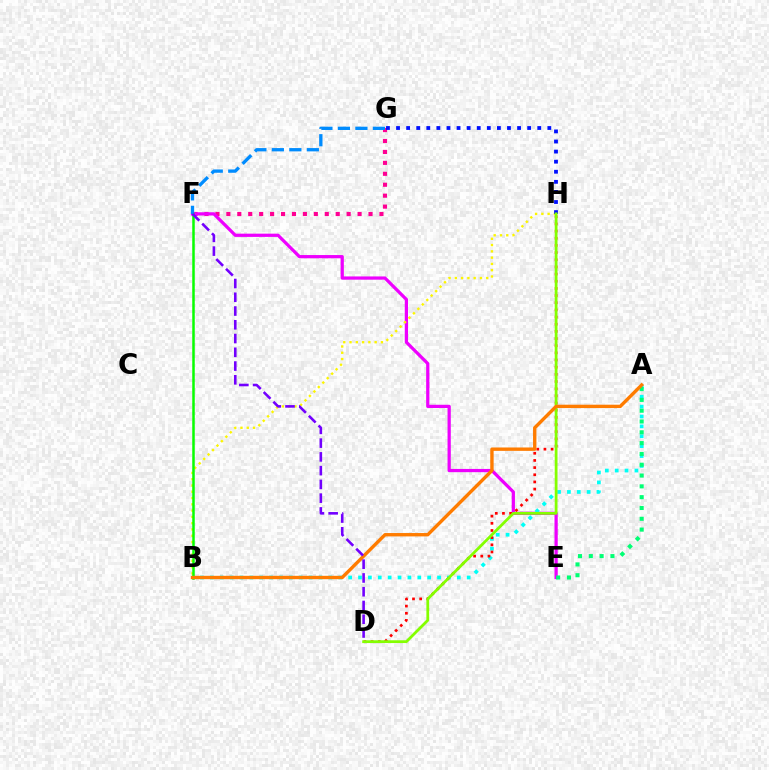{('F', 'G'): [{'color': '#ff0094', 'line_style': 'dotted', 'thickness': 2.97}, {'color': '#008cff', 'line_style': 'dashed', 'thickness': 2.38}], ('E', 'F'): [{'color': '#ee00ff', 'line_style': 'solid', 'thickness': 2.33}], ('A', 'B'): [{'color': '#00fff6', 'line_style': 'dotted', 'thickness': 2.68}, {'color': '#ff7c00', 'line_style': 'solid', 'thickness': 2.43}], ('A', 'E'): [{'color': '#00ff74', 'line_style': 'dotted', 'thickness': 2.94}], ('B', 'H'): [{'color': '#fcf500', 'line_style': 'dotted', 'thickness': 1.71}], ('G', 'H'): [{'color': '#0010ff', 'line_style': 'dotted', 'thickness': 2.74}], ('D', 'H'): [{'color': '#ff0000', 'line_style': 'dotted', 'thickness': 1.95}, {'color': '#84ff00', 'line_style': 'solid', 'thickness': 2.0}], ('B', 'F'): [{'color': '#08ff00', 'line_style': 'solid', 'thickness': 1.8}], ('D', 'F'): [{'color': '#7200ff', 'line_style': 'dashed', 'thickness': 1.87}]}